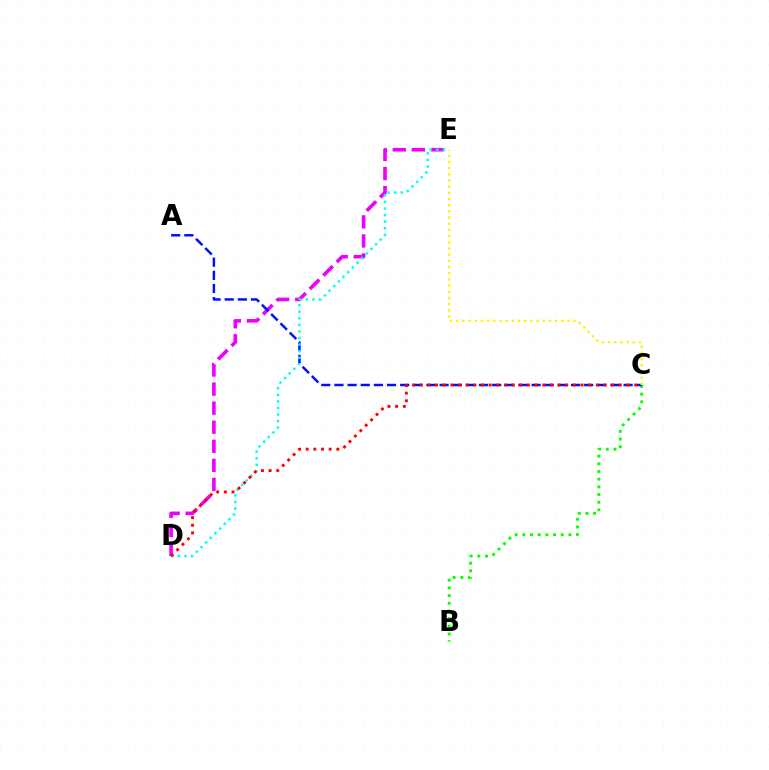{('D', 'E'): [{'color': '#ee00ff', 'line_style': 'dashed', 'thickness': 2.59}, {'color': '#00fff6', 'line_style': 'dotted', 'thickness': 1.79}], ('B', 'C'): [{'color': '#08ff00', 'line_style': 'dotted', 'thickness': 2.09}], ('A', 'C'): [{'color': '#0010ff', 'line_style': 'dashed', 'thickness': 1.79}], ('C', 'D'): [{'color': '#ff0000', 'line_style': 'dotted', 'thickness': 2.08}], ('C', 'E'): [{'color': '#fcf500', 'line_style': 'dotted', 'thickness': 1.68}]}